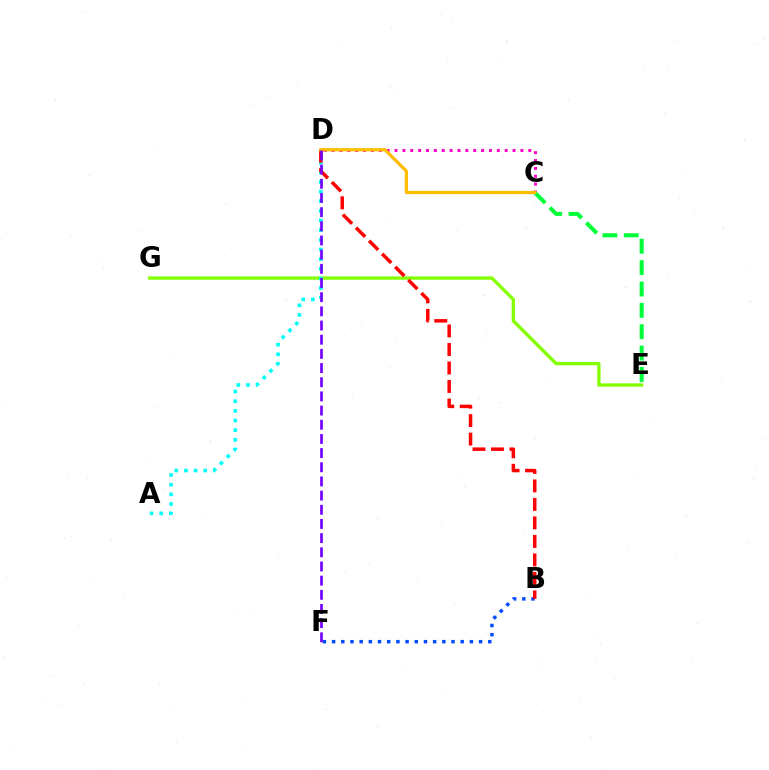{('B', 'F'): [{'color': '#004bff', 'line_style': 'dotted', 'thickness': 2.5}], ('E', 'G'): [{'color': '#84ff00', 'line_style': 'solid', 'thickness': 2.39}], ('C', 'D'): [{'color': '#ff00cf', 'line_style': 'dotted', 'thickness': 2.14}, {'color': '#ffbd00', 'line_style': 'solid', 'thickness': 2.34}], ('A', 'D'): [{'color': '#00fff6', 'line_style': 'dotted', 'thickness': 2.62}], ('B', 'D'): [{'color': '#ff0000', 'line_style': 'dashed', 'thickness': 2.51}], ('C', 'E'): [{'color': '#00ff39', 'line_style': 'dashed', 'thickness': 2.9}], ('D', 'F'): [{'color': '#7200ff', 'line_style': 'dashed', 'thickness': 1.93}]}